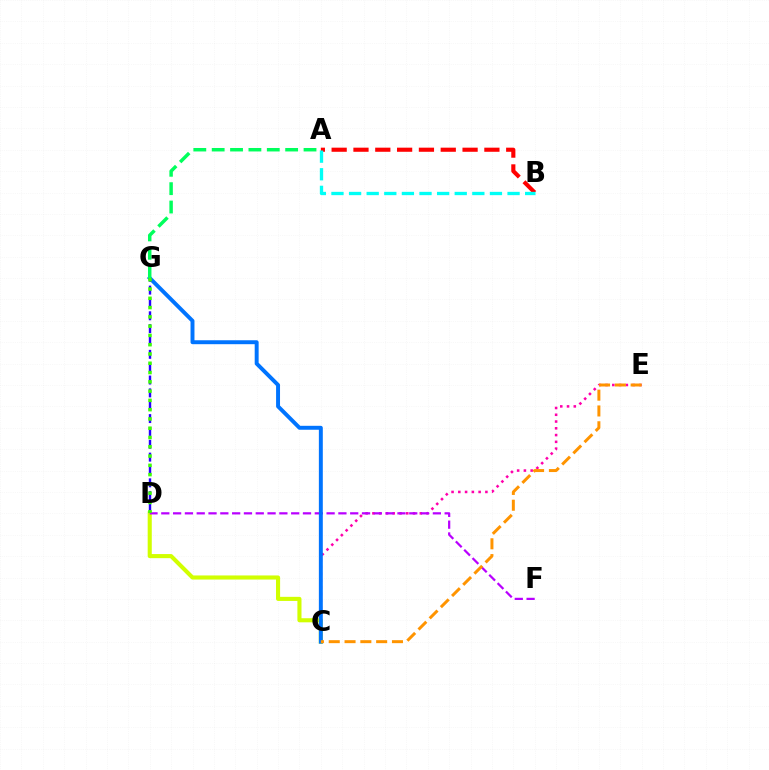{('C', 'D'): [{'color': '#d1ff00', 'line_style': 'solid', 'thickness': 2.95}], ('A', 'B'): [{'color': '#ff0000', 'line_style': 'dashed', 'thickness': 2.96}, {'color': '#00fff6', 'line_style': 'dashed', 'thickness': 2.39}], ('C', 'E'): [{'color': '#ff00ac', 'line_style': 'dotted', 'thickness': 1.84}, {'color': '#ff9400', 'line_style': 'dashed', 'thickness': 2.15}], ('D', 'F'): [{'color': '#b900ff', 'line_style': 'dashed', 'thickness': 1.6}], ('C', 'G'): [{'color': '#0074ff', 'line_style': 'solid', 'thickness': 2.84}], ('D', 'G'): [{'color': '#2500ff', 'line_style': 'dashed', 'thickness': 1.75}, {'color': '#3dff00', 'line_style': 'dotted', 'thickness': 2.52}], ('A', 'G'): [{'color': '#00ff5c', 'line_style': 'dashed', 'thickness': 2.5}]}